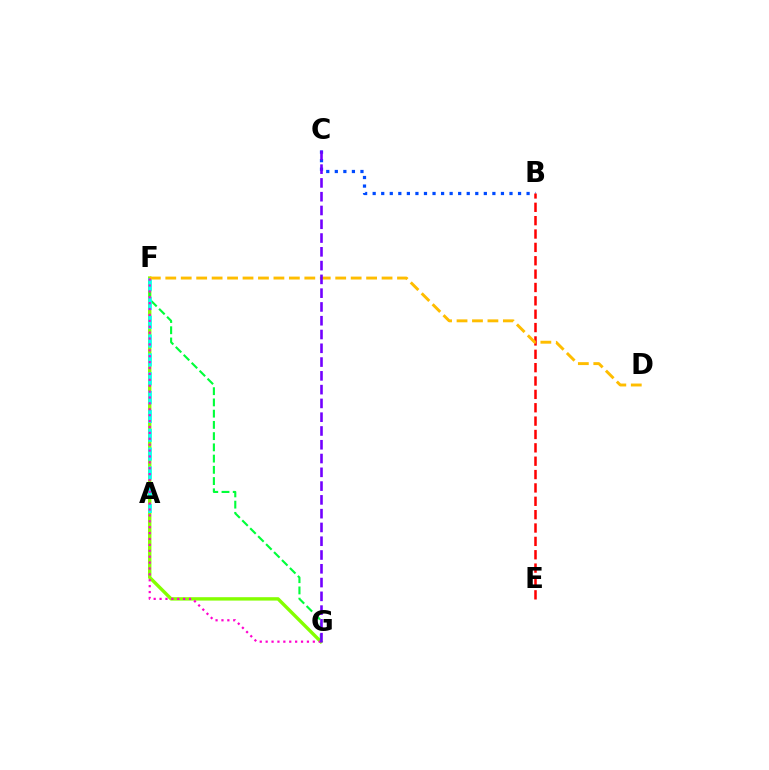{('F', 'G'): [{'color': '#84ff00', 'line_style': 'solid', 'thickness': 2.44}, {'color': '#00ff39', 'line_style': 'dashed', 'thickness': 1.53}, {'color': '#ff00cf', 'line_style': 'dotted', 'thickness': 1.6}], ('B', 'C'): [{'color': '#004bff', 'line_style': 'dotted', 'thickness': 2.32}], ('A', 'F'): [{'color': '#00fff6', 'line_style': 'dashed', 'thickness': 2.56}], ('B', 'E'): [{'color': '#ff0000', 'line_style': 'dashed', 'thickness': 1.82}], ('D', 'F'): [{'color': '#ffbd00', 'line_style': 'dashed', 'thickness': 2.1}], ('C', 'G'): [{'color': '#7200ff', 'line_style': 'dashed', 'thickness': 1.87}]}